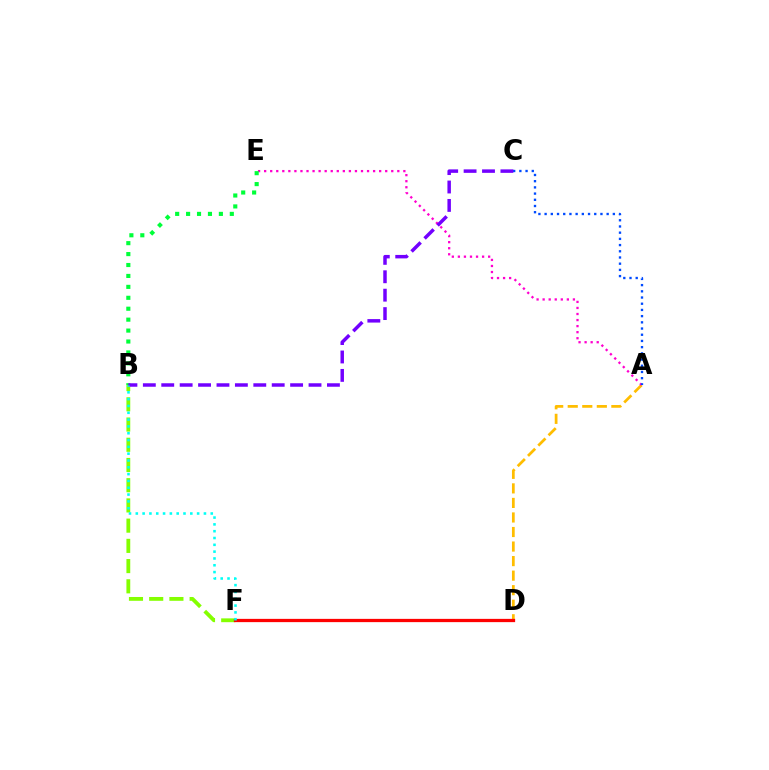{('A', 'D'): [{'color': '#ffbd00', 'line_style': 'dashed', 'thickness': 1.98}], ('B', 'F'): [{'color': '#84ff00', 'line_style': 'dashed', 'thickness': 2.75}, {'color': '#00fff6', 'line_style': 'dotted', 'thickness': 1.85}], ('A', 'E'): [{'color': '#ff00cf', 'line_style': 'dotted', 'thickness': 1.64}], ('D', 'F'): [{'color': '#ff0000', 'line_style': 'solid', 'thickness': 2.35}], ('B', 'E'): [{'color': '#00ff39', 'line_style': 'dotted', 'thickness': 2.97}], ('A', 'C'): [{'color': '#004bff', 'line_style': 'dotted', 'thickness': 1.69}], ('B', 'C'): [{'color': '#7200ff', 'line_style': 'dashed', 'thickness': 2.5}]}